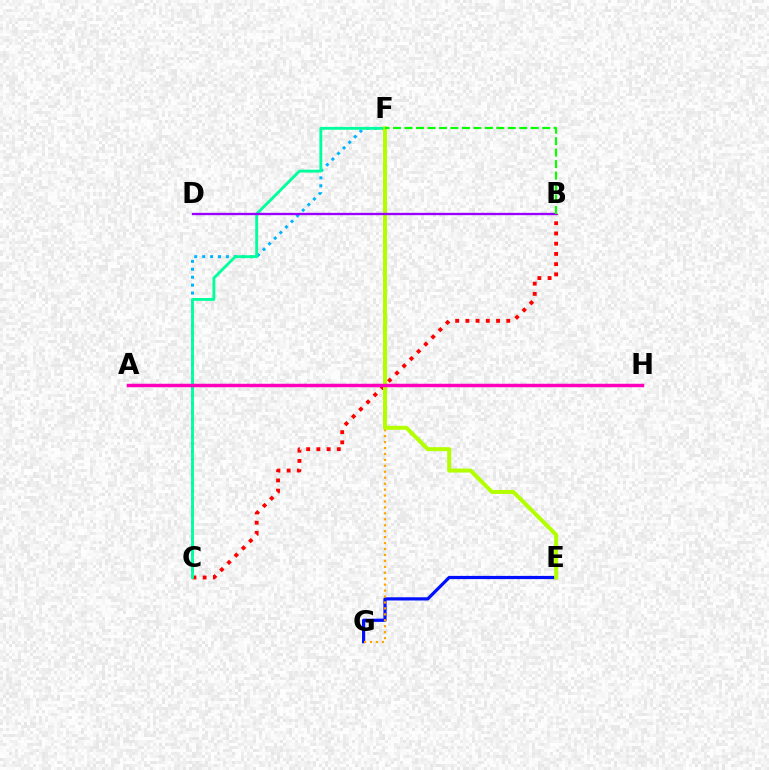{('E', 'G'): [{'color': '#0010ff', 'line_style': 'solid', 'thickness': 2.31}], ('B', 'C'): [{'color': '#ff0000', 'line_style': 'dotted', 'thickness': 2.78}], ('C', 'F'): [{'color': '#00b5ff', 'line_style': 'dotted', 'thickness': 2.15}, {'color': '#00ff9d', 'line_style': 'solid', 'thickness': 2.06}], ('F', 'G'): [{'color': '#ffa500', 'line_style': 'dotted', 'thickness': 1.61}], ('E', 'F'): [{'color': '#b3ff00', 'line_style': 'solid', 'thickness': 2.87}], ('A', 'H'): [{'color': '#ff00bd', 'line_style': 'solid', 'thickness': 2.5}], ('B', 'D'): [{'color': '#9b00ff', 'line_style': 'solid', 'thickness': 1.68}], ('B', 'F'): [{'color': '#08ff00', 'line_style': 'dashed', 'thickness': 1.56}]}